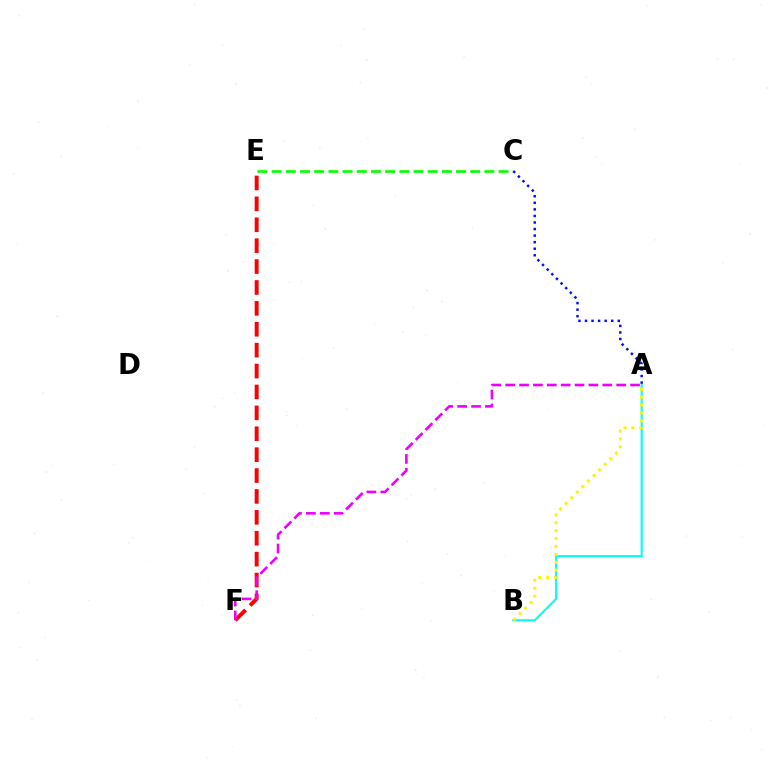{('C', 'E'): [{'color': '#08ff00', 'line_style': 'dashed', 'thickness': 1.93}], ('A', 'B'): [{'color': '#00fff6', 'line_style': 'solid', 'thickness': 1.54}, {'color': '#fcf500', 'line_style': 'dotted', 'thickness': 2.14}], ('E', 'F'): [{'color': '#ff0000', 'line_style': 'dashed', 'thickness': 2.84}], ('A', 'F'): [{'color': '#ee00ff', 'line_style': 'dashed', 'thickness': 1.88}], ('A', 'C'): [{'color': '#0010ff', 'line_style': 'dotted', 'thickness': 1.78}]}